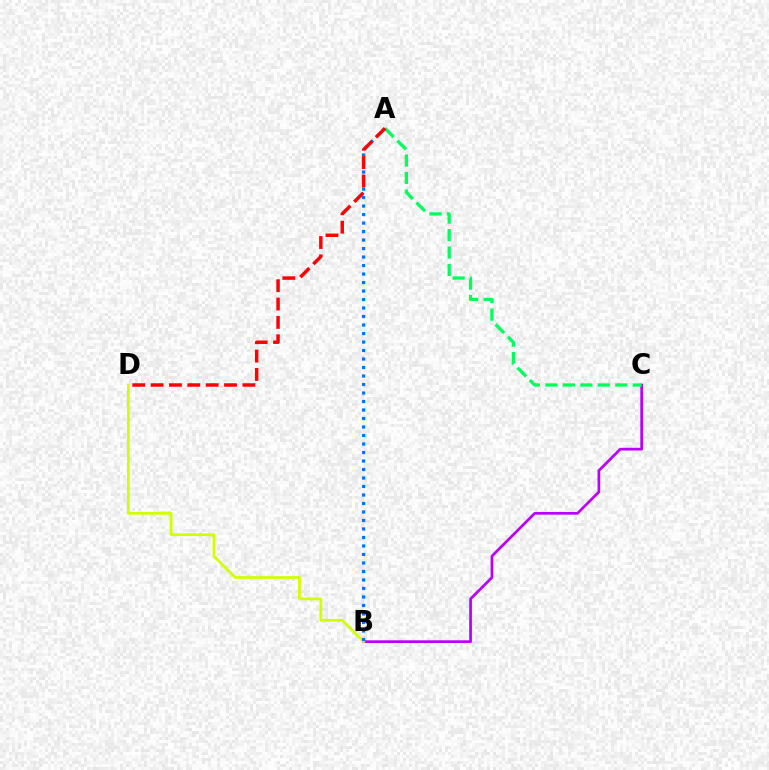{('B', 'C'): [{'color': '#b900ff', 'line_style': 'solid', 'thickness': 1.96}], ('A', 'C'): [{'color': '#00ff5c', 'line_style': 'dashed', 'thickness': 2.37}], ('B', 'D'): [{'color': '#d1ff00', 'line_style': 'solid', 'thickness': 1.97}], ('A', 'B'): [{'color': '#0074ff', 'line_style': 'dotted', 'thickness': 2.31}], ('A', 'D'): [{'color': '#ff0000', 'line_style': 'dashed', 'thickness': 2.49}]}